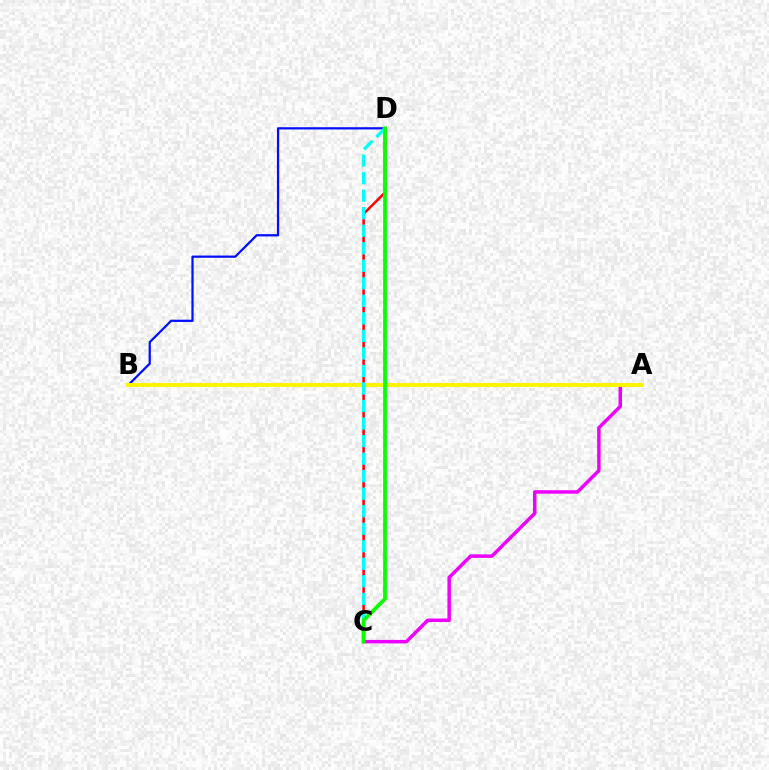{('C', 'D'): [{'color': '#ff0000', 'line_style': 'solid', 'thickness': 1.81}, {'color': '#00fff6', 'line_style': 'dashed', 'thickness': 2.38}, {'color': '#08ff00', 'line_style': 'solid', 'thickness': 2.71}], ('B', 'D'): [{'color': '#0010ff', 'line_style': 'solid', 'thickness': 1.61}], ('A', 'C'): [{'color': '#ee00ff', 'line_style': 'solid', 'thickness': 2.5}], ('A', 'B'): [{'color': '#fcf500', 'line_style': 'solid', 'thickness': 2.85}]}